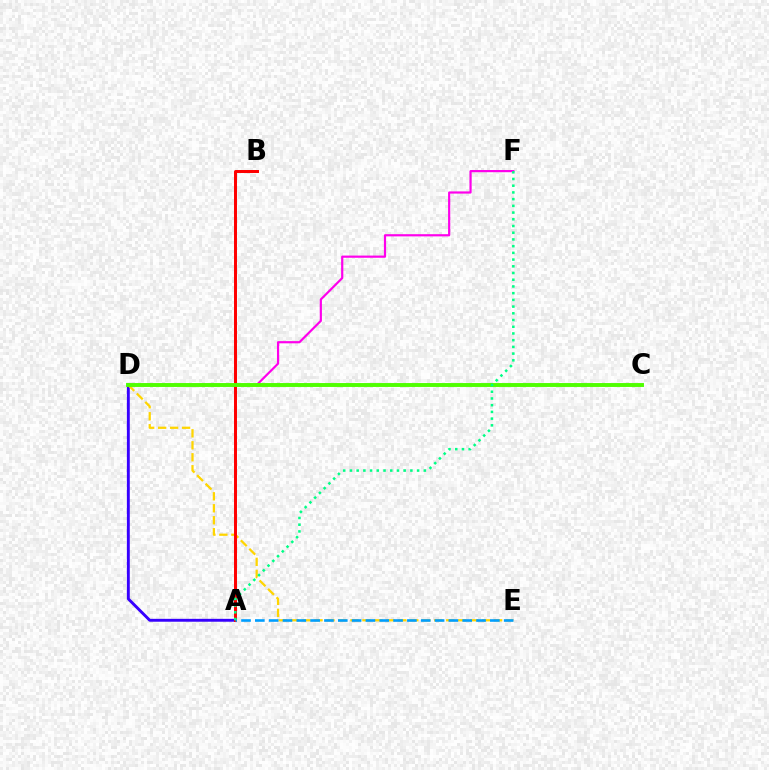{('A', 'D'): [{'color': '#3700ff', 'line_style': 'solid', 'thickness': 2.08}], ('D', 'E'): [{'color': '#ffd500', 'line_style': 'dashed', 'thickness': 1.63}], ('A', 'B'): [{'color': '#ff0000', 'line_style': 'solid', 'thickness': 2.14}], ('D', 'F'): [{'color': '#ff00ed', 'line_style': 'solid', 'thickness': 1.58}], ('A', 'E'): [{'color': '#009eff', 'line_style': 'dashed', 'thickness': 1.88}], ('C', 'D'): [{'color': '#4fff00', 'line_style': 'solid', 'thickness': 2.81}], ('A', 'F'): [{'color': '#00ff86', 'line_style': 'dotted', 'thickness': 1.82}]}